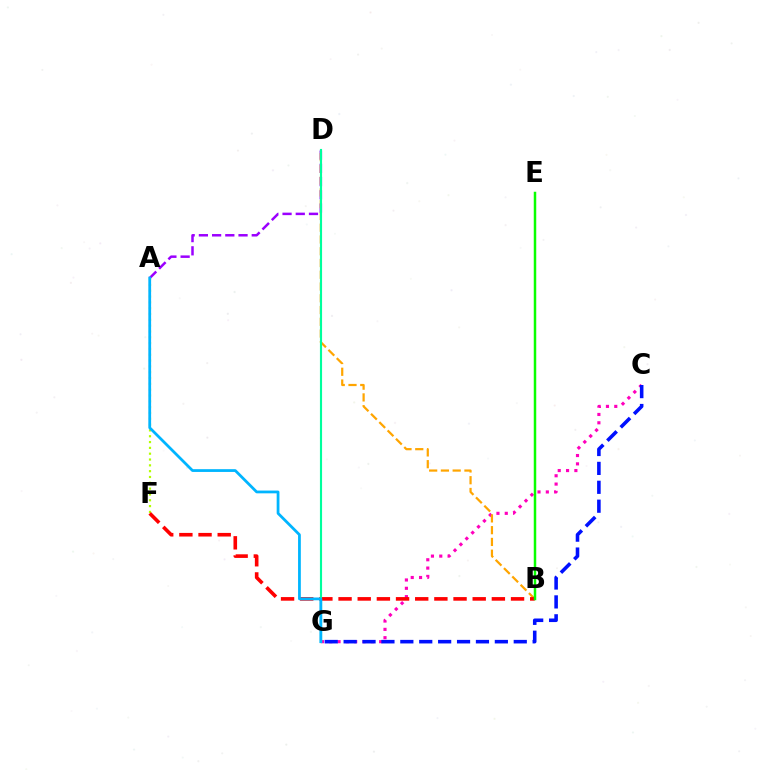{('A', 'D'): [{'color': '#9b00ff', 'line_style': 'dashed', 'thickness': 1.8}], ('C', 'G'): [{'color': '#ff00bd', 'line_style': 'dotted', 'thickness': 2.26}, {'color': '#0010ff', 'line_style': 'dashed', 'thickness': 2.57}], ('B', 'D'): [{'color': '#ffa500', 'line_style': 'dashed', 'thickness': 1.6}], ('A', 'F'): [{'color': '#b3ff00', 'line_style': 'dotted', 'thickness': 1.58}], ('B', 'F'): [{'color': '#ff0000', 'line_style': 'dashed', 'thickness': 2.6}], ('B', 'E'): [{'color': '#08ff00', 'line_style': 'solid', 'thickness': 1.8}], ('D', 'G'): [{'color': '#00ff9d', 'line_style': 'solid', 'thickness': 1.54}], ('A', 'G'): [{'color': '#00b5ff', 'line_style': 'solid', 'thickness': 2.0}]}